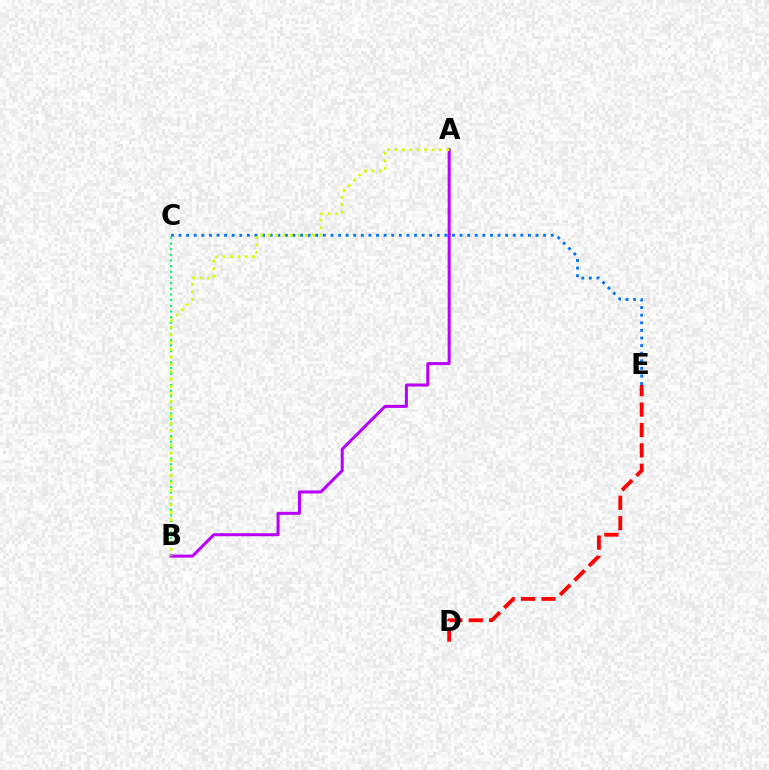{('B', 'C'): [{'color': '#00ff5c', 'line_style': 'dotted', 'thickness': 1.54}], ('C', 'E'): [{'color': '#0074ff', 'line_style': 'dotted', 'thickness': 2.06}], ('D', 'E'): [{'color': '#ff0000', 'line_style': 'dashed', 'thickness': 2.77}], ('A', 'B'): [{'color': '#b900ff', 'line_style': 'solid', 'thickness': 2.18}, {'color': '#d1ff00', 'line_style': 'dotted', 'thickness': 2.01}]}